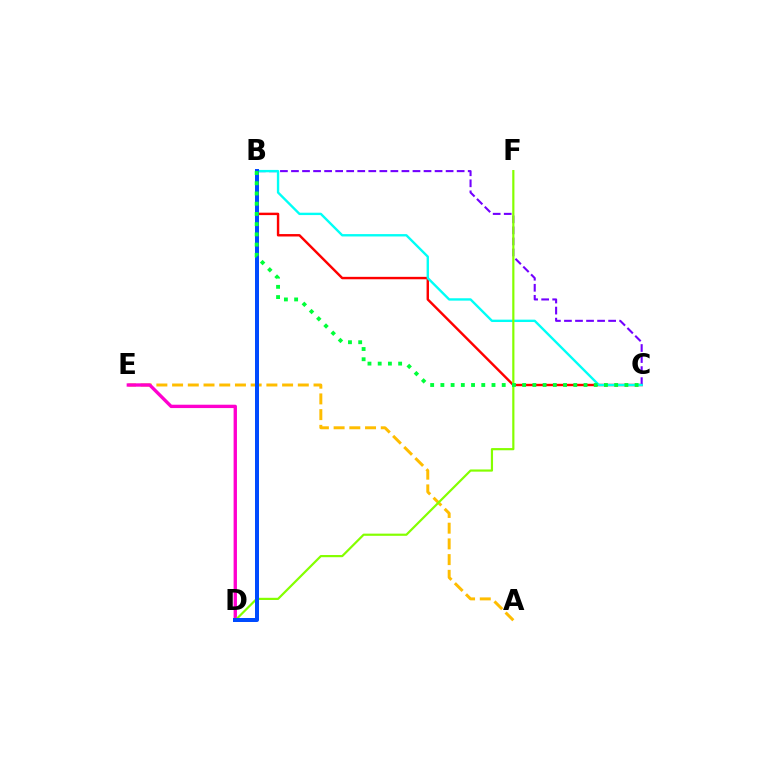{('B', 'C'): [{'color': '#ff0000', 'line_style': 'solid', 'thickness': 1.75}, {'color': '#7200ff', 'line_style': 'dashed', 'thickness': 1.5}, {'color': '#00fff6', 'line_style': 'solid', 'thickness': 1.71}, {'color': '#00ff39', 'line_style': 'dotted', 'thickness': 2.78}], ('A', 'E'): [{'color': '#ffbd00', 'line_style': 'dashed', 'thickness': 2.13}], ('D', 'E'): [{'color': '#ff00cf', 'line_style': 'solid', 'thickness': 2.42}], ('D', 'F'): [{'color': '#84ff00', 'line_style': 'solid', 'thickness': 1.58}], ('B', 'D'): [{'color': '#004bff', 'line_style': 'solid', 'thickness': 2.88}]}